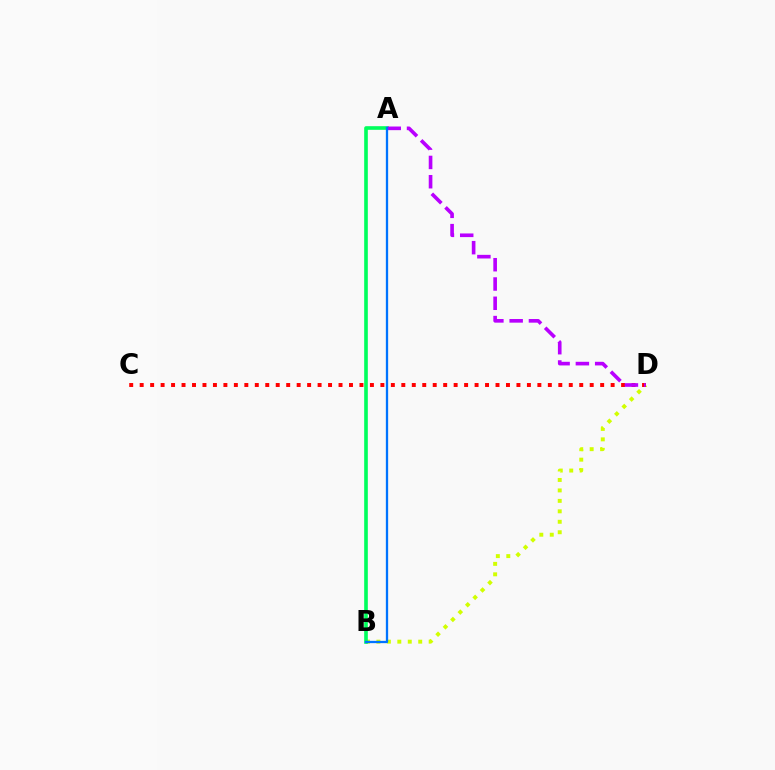{('B', 'D'): [{'color': '#d1ff00', 'line_style': 'dotted', 'thickness': 2.84}], ('C', 'D'): [{'color': '#ff0000', 'line_style': 'dotted', 'thickness': 2.84}], ('A', 'B'): [{'color': '#00ff5c', 'line_style': 'solid', 'thickness': 2.62}, {'color': '#0074ff', 'line_style': 'solid', 'thickness': 1.66}], ('A', 'D'): [{'color': '#b900ff', 'line_style': 'dashed', 'thickness': 2.62}]}